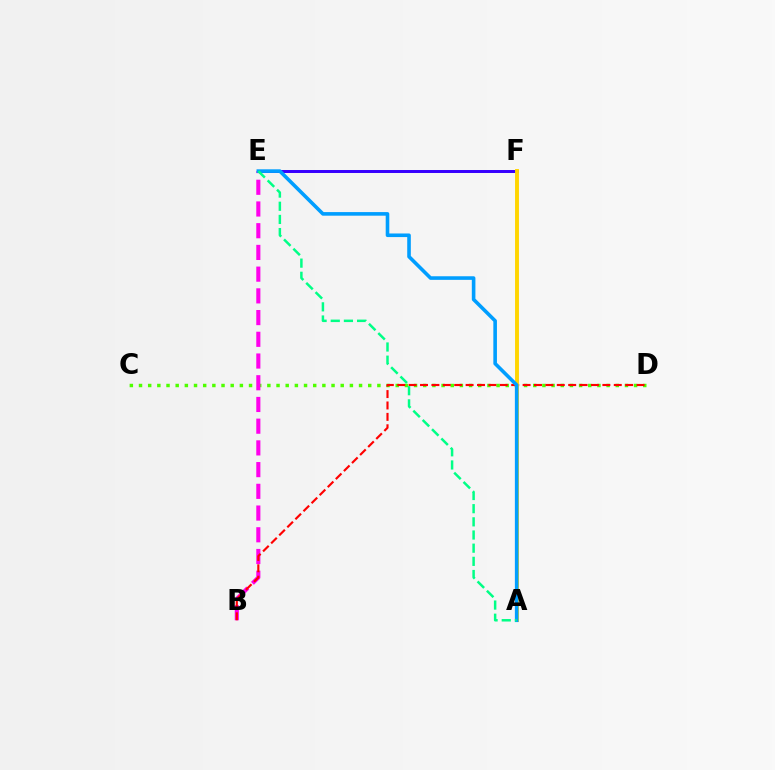{('C', 'D'): [{'color': '#4fff00', 'line_style': 'dotted', 'thickness': 2.49}], ('E', 'F'): [{'color': '#3700ff', 'line_style': 'solid', 'thickness': 2.14}], ('B', 'E'): [{'color': '#ff00ed', 'line_style': 'dashed', 'thickness': 2.95}], ('B', 'D'): [{'color': '#ff0000', 'line_style': 'dashed', 'thickness': 1.55}], ('A', 'F'): [{'color': '#ffd500', 'line_style': 'solid', 'thickness': 2.81}], ('A', 'E'): [{'color': '#009eff', 'line_style': 'solid', 'thickness': 2.59}, {'color': '#00ff86', 'line_style': 'dashed', 'thickness': 1.79}]}